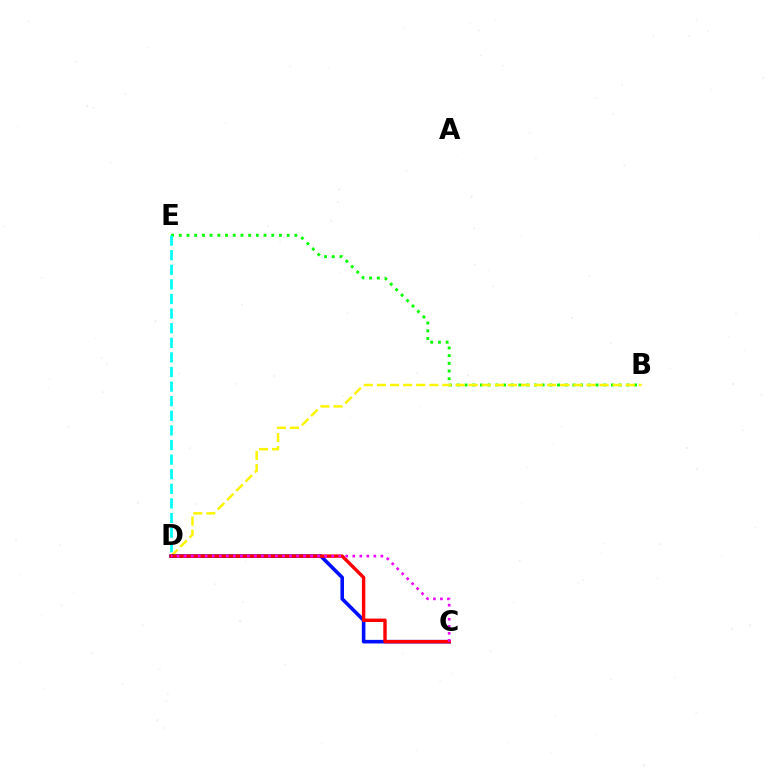{('B', 'E'): [{'color': '#08ff00', 'line_style': 'dotted', 'thickness': 2.09}], ('B', 'D'): [{'color': '#fcf500', 'line_style': 'dashed', 'thickness': 1.78}], ('C', 'D'): [{'color': '#0010ff', 'line_style': 'solid', 'thickness': 2.59}, {'color': '#ff0000', 'line_style': 'solid', 'thickness': 2.46}, {'color': '#ee00ff', 'line_style': 'dotted', 'thickness': 1.91}], ('D', 'E'): [{'color': '#00fff6', 'line_style': 'dashed', 'thickness': 1.98}]}